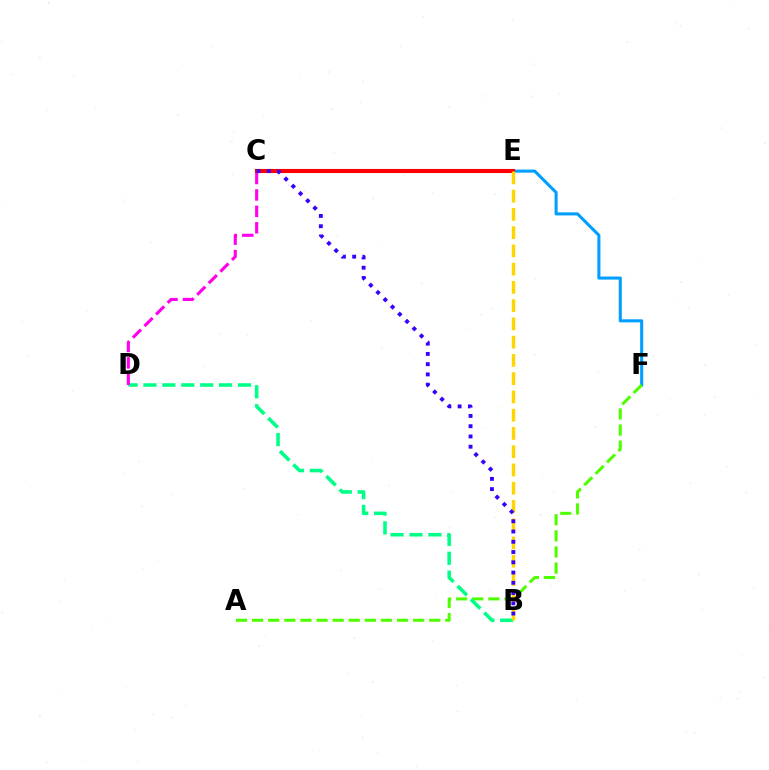{('E', 'F'): [{'color': '#009eff', 'line_style': 'solid', 'thickness': 2.2}], ('C', 'E'): [{'color': '#ff0000', 'line_style': 'solid', 'thickness': 2.94}], ('A', 'F'): [{'color': '#4fff00', 'line_style': 'dashed', 'thickness': 2.19}], ('B', 'D'): [{'color': '#00ff86', 'line_style': 'dashed', 'thickness': 2.57}], ('C', 'D'): [{'color': '#ff00ed', 'line_style': 'dashed', 'thickness': 2.23}], ('B', 'E'): [{'color': '#ffd500', 'line_style': 'dashed', 'thickness': 2.48}], ('B', 'C'): [{'color': '#3700ff', 'line_style': 'dotted', 'thickness': 2.79}]}